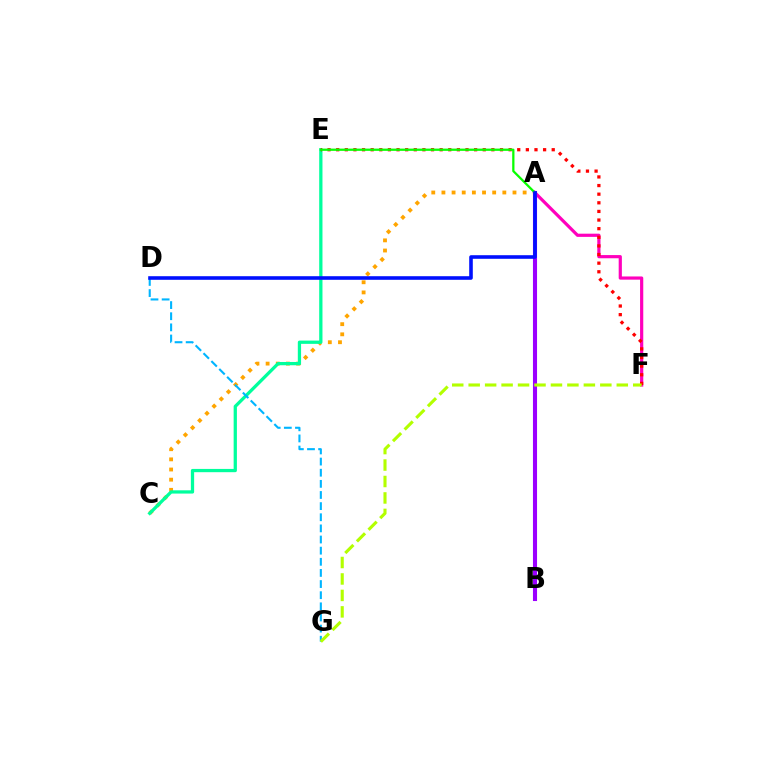{('A', 'C'): [{'color': '#ffa500', 'line_style': 'dotted', 'thickness': 2.76}], ('A', 'F'): [{'color': '#ff00bd', 'line_style': 'solid', 'thickness': 2.3}], ('C', 'E'): [{'color': '#00ff9d', 'line_style': 'solid', 'thickness': 2.35}], ('A', 'B'): [{'color': '#9b00ff', 'line_style': 'solid', 'thickness': 2.94}], ('E', 'F'): [{'color': '#ff0000', 'line_style': 'dotted', 'thickness': 2.34}], ('A', 'E'): [{'color': '#08ff00', 'line_style': 'solid', 'thickness': 1.62}], ('D', 'G'): [{'color': '#00b5ff', 'line_style': 'dashed', 'thickness': 1.51}], ('F', 'G'): [{'color': '#b3ff00', 'line_style': 'dashed', 'thickness': 2.24}], ('A', 'D'): [{'color': '#0010ff', 'line_style': 'solid', 'thickness': 2.59}]}